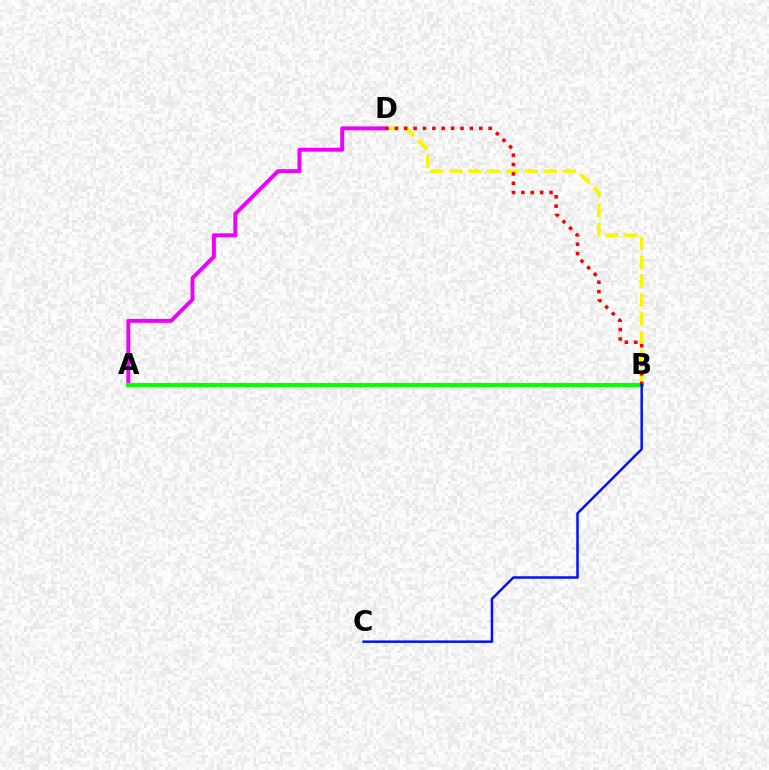{('B', 'D'): [{'color': '#fcf500', 'line_style': 'dashed', 'thickness': 2.57}, {'color': '#ff0000', 'line_style': 'dotted', 'thickness': 2.55}], ('A', 'B'): [{'color': '#00fff6', 'line_style': 'solid', 'thickness': 2.87}, {'color': '#08ff00', 'line_style': 'solid', 'thickness': 2.95}], ('A', 'D'): [{'color': '#ee00ff', 'line_style': 'solid', 'thickness': 2.82}], ('B', 'C'): [{'color': '#0010ff', 'line_style': 'solid', 'thickness': 1.78}]}